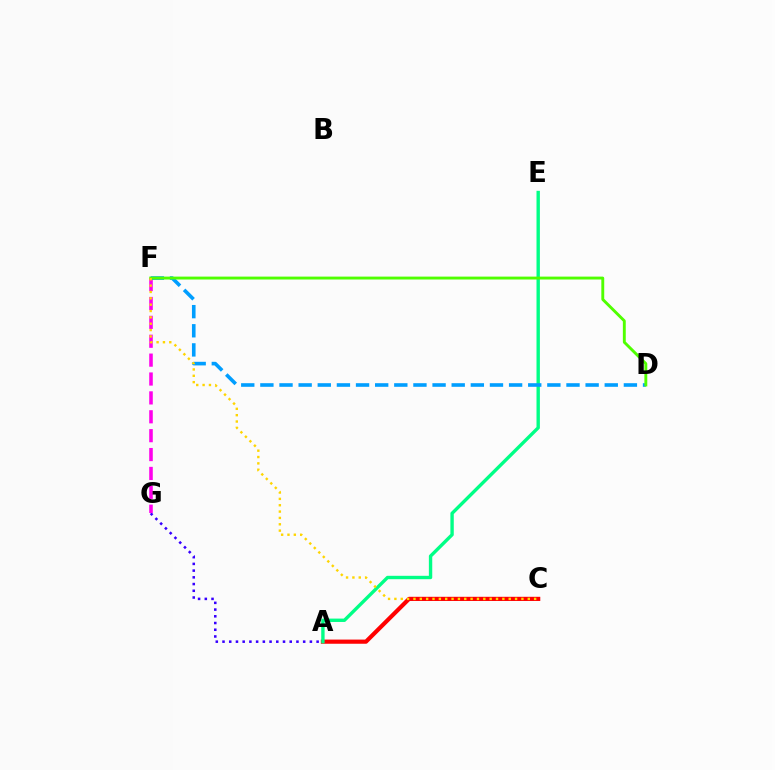{('A', 'C'): [{'color': '#ff0000', 'line_style': 'solid', 'thickness': 3.0}], ('A', 'E'): [{'color': '#00ff86', 'line_style': 'solid', 'thickness': 2.43}], ('A', 'G'): [{'color': '#3700ff', 'line_style': 'dotted', 'thickness': 1.83}], ('F', 'G'): [{'color': '#ff00ed', 'line_style': 'dashed', 'thickness': 2.57}], ('D', 'F'): [{'color': '#009eff', 'line_style': 'dashed', 'thickness': 2.6}, {'color': '#4fff00', 'line_style': 'solid', 'thickness': 2.08}], ('C', 'F'): [{'color': '#ffd500', 'line_style': 'dotted', 'thickness': 1.73}]}